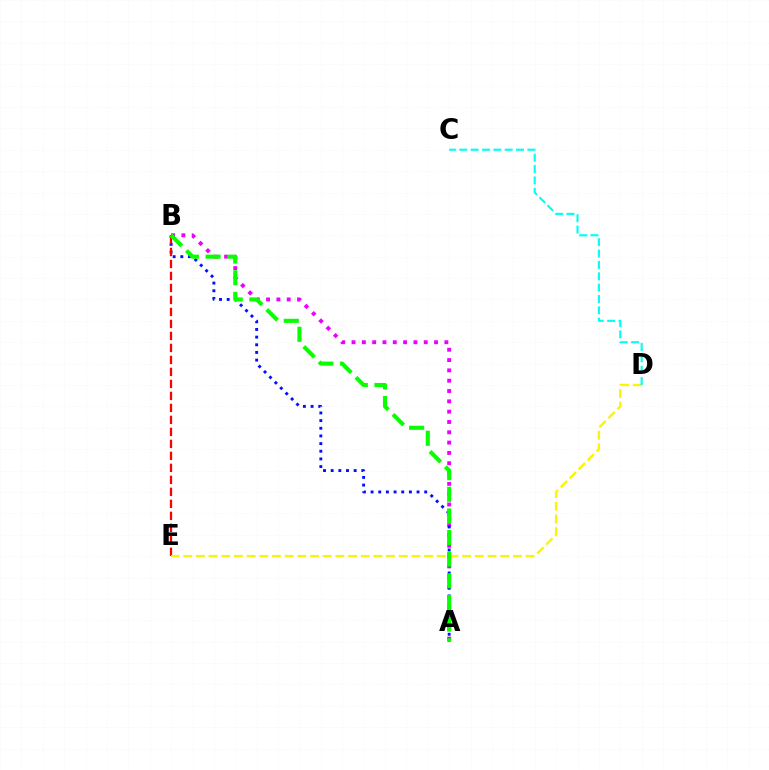{('A', 'B'): [{'color': '#ee00ff', 'line_style': 'dotted', 'thickness': 2.8}, {'color': '#0010ff', 'line_style': 'dotted', 'thickness': 2.08}, {'color': '#08ff00', 'line_style': 'dashed', 'thickness': 2.94}], ('B', 'E'): [{'color': '#ff0000', 'line_style': 'dashed', 'thickness': 1.63}], ('D', 'E'): [{'color': '#fcf500', 'line_style': 'dashed', 'thickness': 1.72}], ('C', 'D'): [{'color': '#00fff6', 'line_style': 'dashed', 'thickness': 1.54}]}